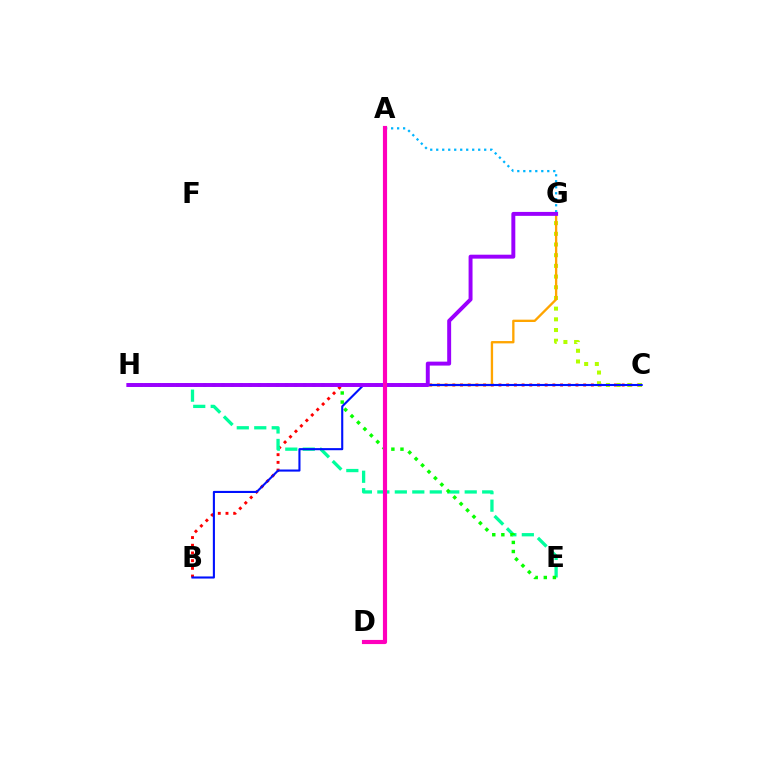{('B', 'C'): [{'color': '#ff0000', 'line_style': 'dotted', 'thickness': 2.09}, {'color': '#0010ff', 'line_style': 'solid', 'thickness': 1.51}], ('C', 'G'): [{'color': '#b3ff00', 'line_style': 'dotted', 'thickness': 2.9}], ('G', 'H'): [{'color': '#ffa500', 'line_style': 'solid', 'thickness': 1.68}, {'color': '#9b00ff', 'line_style': 'solid', 'thickness': 2.84}], ('E', 'H'): [{'color': '#00ff9d', 'line_style': 'dashed', 'thickness': 2.37}, {'color': '#08ff00', 'line_style': 'dotted', 'thickness': 2.47}], ('A', 'G'): [{'color': '#00b5ff', 'line_style': 'dotted', 'thickness': 1.63}], ('A', 'D'): [{'color': '#ff00bd', 'line_style': 'solid', 'thickness': 2.99}]}